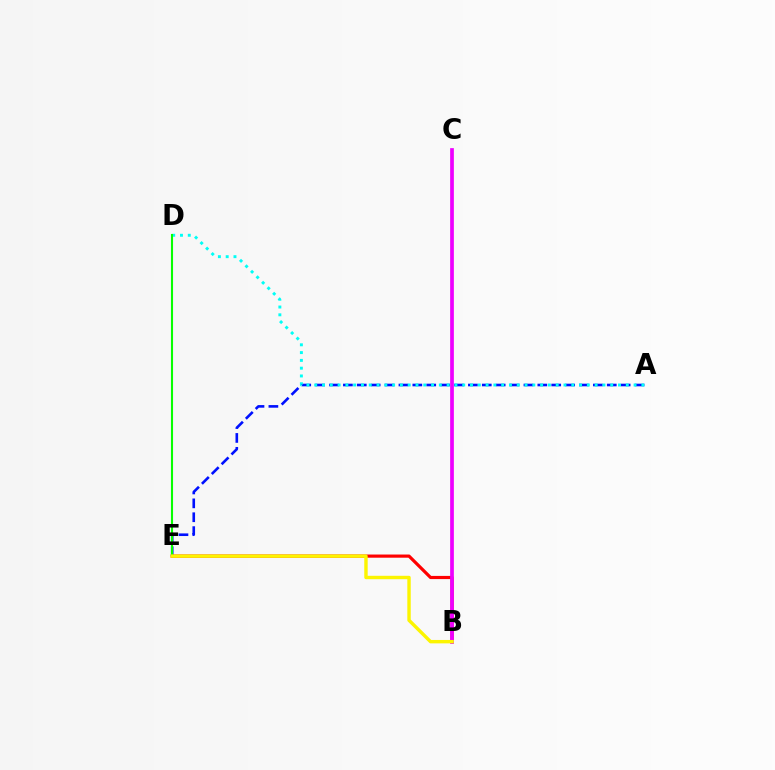{('A', 'E'): [{'color': '#0010ff', 'line_style': 'dashed', 'thickness': 1.89}], ('B', 'E'): [{'color': '#ff0000', 'line_style': 'solid', 'thickness': 2.29}, {'color': '#fcf500', 'line_style': 'solid', 'thickness': 2.46}], ('A', 'D'): [{'color': '#00fff6', 'line_style': 'dotted', 'thickness': 2.12}], ('D', 'E'): [{'color': '#08ff00', 'line_style': 'solid', 'thickness': 1.51}], ('B', 'C'): [{'color': '#ee00ff', 'line_style': 'solid', 'thickness': 2.67}]}